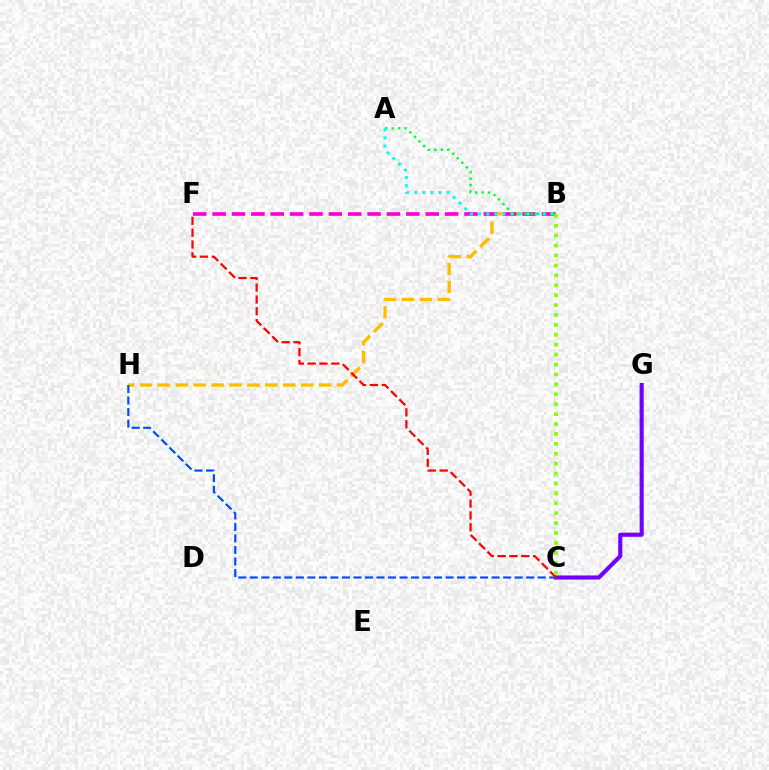{('C', 'G'): [{'color': '#7200ff', 'line_style': 'solid', 'thickness': 2.96}], ('B', 'H'): [{'color': '#ffbd00', 'line_style': 'dashed', 'thickness': 2.43}], ('B', 'F'): [{'color': '#ff00cf', 'line_style': 'dashed', 'thickness': 2.63}], ('C', 'H'): [{'color': '#004bff', 'line_style': 'dashed', 'thickness': 1.56}], ('A', 'B'): [{'color': '#00ff39', 'line_style': 'dotted', 'thickness': 1.75}, {'color': '#00fff6', 'line_style': 'dotted', 'thickness': 2.2}], ('C', 'F'): [{'color': '#ff0000', 'line_style': 'dashed', 'thickness': 1.61}], ('B', 'C'): [{'color': '#84ff00', 'line_style': 'dotted', 'thickness': 2.69}]}